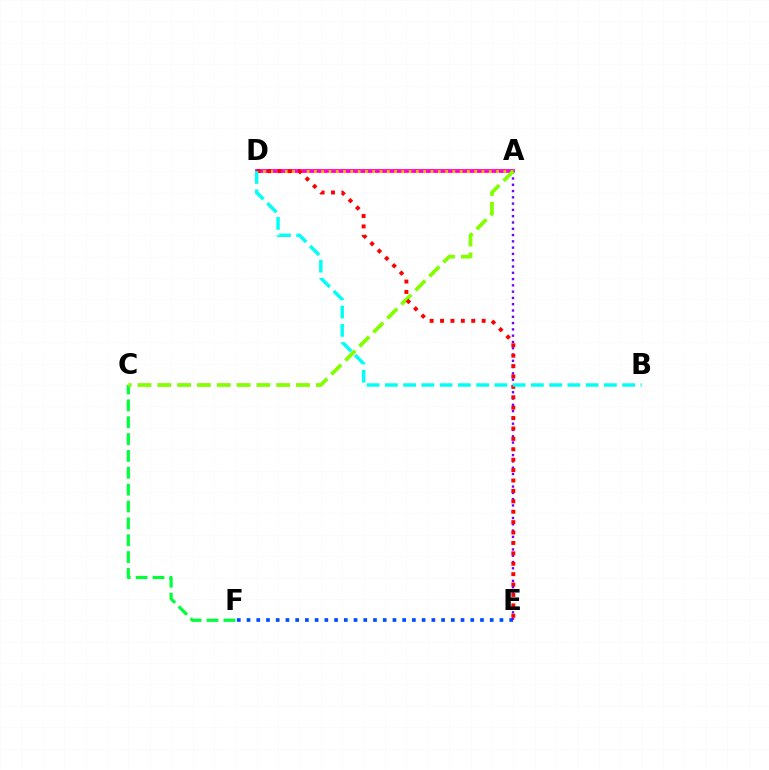{('C', 'F'): [{'color': '#00ff39', 'line_style': 'dashed', 'thickness': 2.29}], ('E', 'F'): [{'color': '#004bff', 'line_style': 'dotted', 'thickness': 2.64}], ('A', 'D'): [{'color': '#ff00cf', 'line_style': 'solid', 'thickness': 2.72}, {'color': '#ffbd00', 'line_style': 'dotted', 'thickness': 1.98}], ('A', 'E'): [{'color': '#7200ff', 'line_style': 'dotted', 'thickness': 1.71}], ('A', 'C'): [{'color': '#84ff00', 'line_style': 'dashed', 'thickness': 2.69}], ('D', 'E'): [{'color': '#ff0000', 'line_style': 'dotted', 'thickness': 2.83}], ('B', 'D'): [{'color': '#00fff6', 'line_style': 'dashed', 'thickness': 2.48}]}